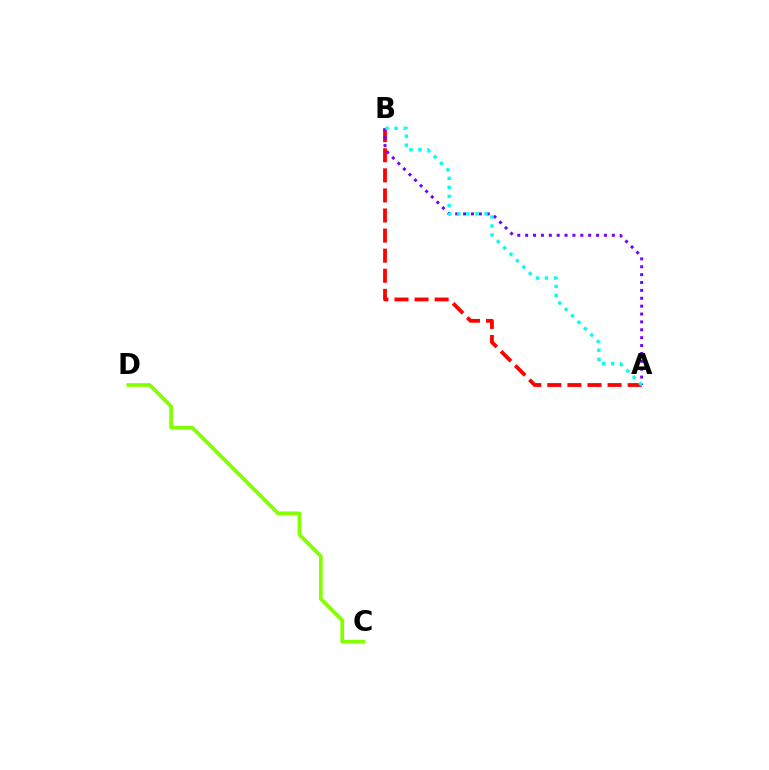{('C', 'D'): [{'color': '#84ff00', 'line_style': 'solid', 'thickness': 2.67}], ('A', 'B'): [{'color': '#ff0000', 'line_style': 'dashed', 'thickness': 2.73}, {'color': '#7200ff', 'line_style': 'dotted', 'thickness': 2.14}, {'color': '#00fff6', 'line_style': 'dotted', 'thickness': 2.46}]}